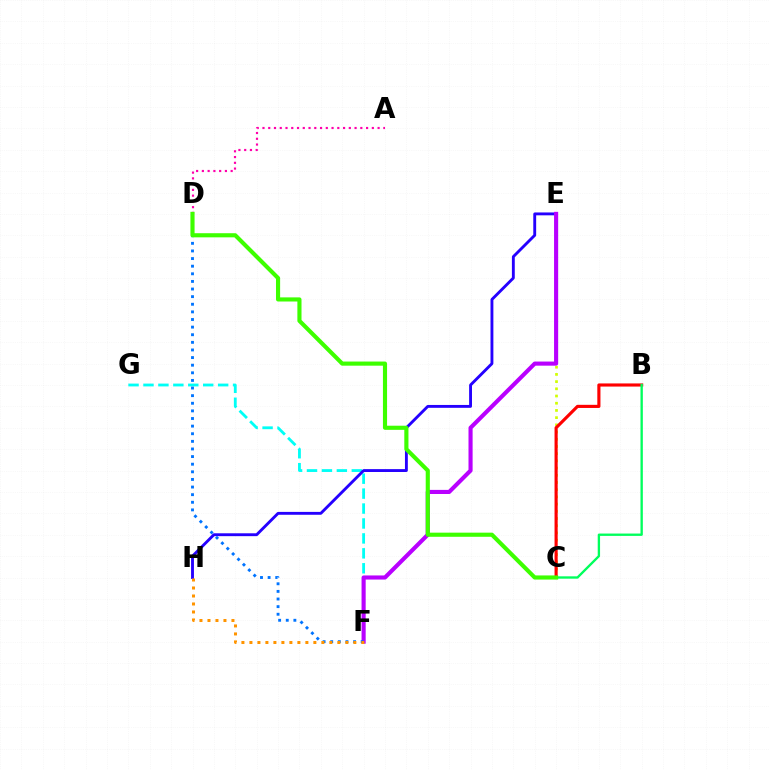{('C', 'E'): [{'color': '#d1ff00', 'line_style': 'dotted', 'thickness': 1.96}], ('F', 'G'): [{'color': '#00fff6', 'line_style': 'dashed', 'thickness': 2.03}], ('A', 'D'): [{'color': '#ff00ac', 'line_style': 'dotted', 'thickness': 1.56}], ('E', 'H'): [{'color': '#2500ff', 'line_style': 'solid', 'thickness': 2.07}], ('E', 'F'): [{'color': '#b900ff', 'line_style': 'solid', 'thickness': 2.96}], ('D', 'F'): [{'color': '#0074ff', 'line_style': 'dotted', 'thickness': 2.07}], ('B', 'C'): [{'color': '#ff0000', 'line_style': 'solid', 'thickness': 2.26}, {'color': '#00ff5c', 'line_style': 'solid', 'thickness': 1.69}], ('C', 'D'): [{'color': '#3dff00', 'line_style': 'solid', 'thickness': 2.97}], ('F', 'H'): [{'color': '#ff9400', 'line_style': 'dotted', 'thickness': 2.17}]}